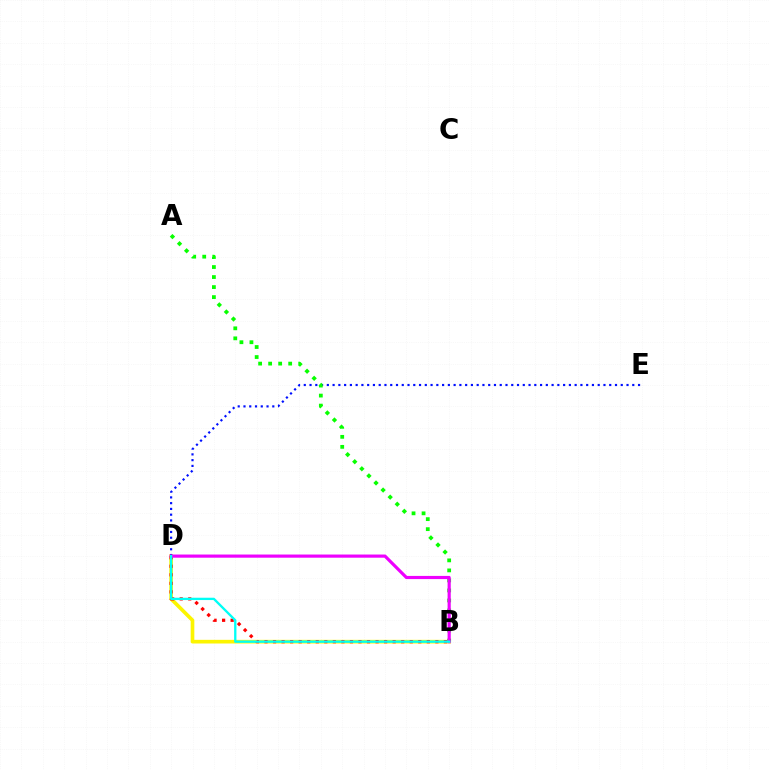{('B', 'D'): [{'color': '#fcf500', 'line_style': 'solid', 'thickness': 2.64}, {'color': '#ff0000', 'line_style': 'dotted', 'thickness': 2.32}, {'color': '#ee00ff', 'line_style': 'solid', 'thickness': 2.28}, {'color': '#00fff6', 'line_style': 'solid', 'thickness': 1.67}], ('D', 'E'): [{'color': '#0010ff', 'line_style': 'dotted', 'thickness': 1.57}], ('A', 'B'): [{'color': '#08ff00', 'line_style': 'dotted', 'thickness': 2.72}]}